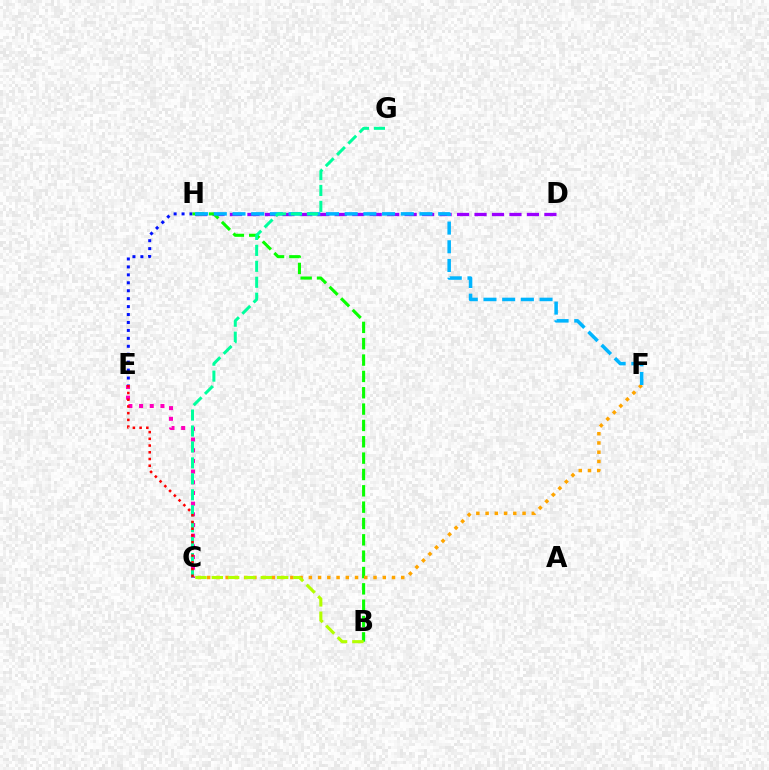{('E', 'H'): [{'color': '#0010ff', 'line_style': 'dotted', 'thickness': 2.16}], ('D', 'H'): [{'color': '#9b00ff', 'line_style': 'dashed', 'thickness': 2.37}], ('C', 'E'): [{'color': '#ff00bd', 'line_style': 'dotted', 'thickness': 2.9}, {'color': '#ff0000', 'line_style': 'dotted', 'thickness': 1.83}], ('B', 'H'): [{'color': '#08ff00', 'line_style': 'dashed', 'thickness': 2.22}], ('C', 'F'): [{'color': '#ffa500', 'line_style': 'dotted', 'thickness': 2.51}], ('F', 'H'): [{'color': '#00b5ff', 'line_style': 'dashed', 'thickness': 2.54}], ('B', 'C'): [{'color': '#b3ff00', 'line_style': 'dashed', 'thickness': 2.22}], ('C', 'G'): [{'color': '#00ff9d', 'line_style': 'dashed', 'thickness': 2.17}]}